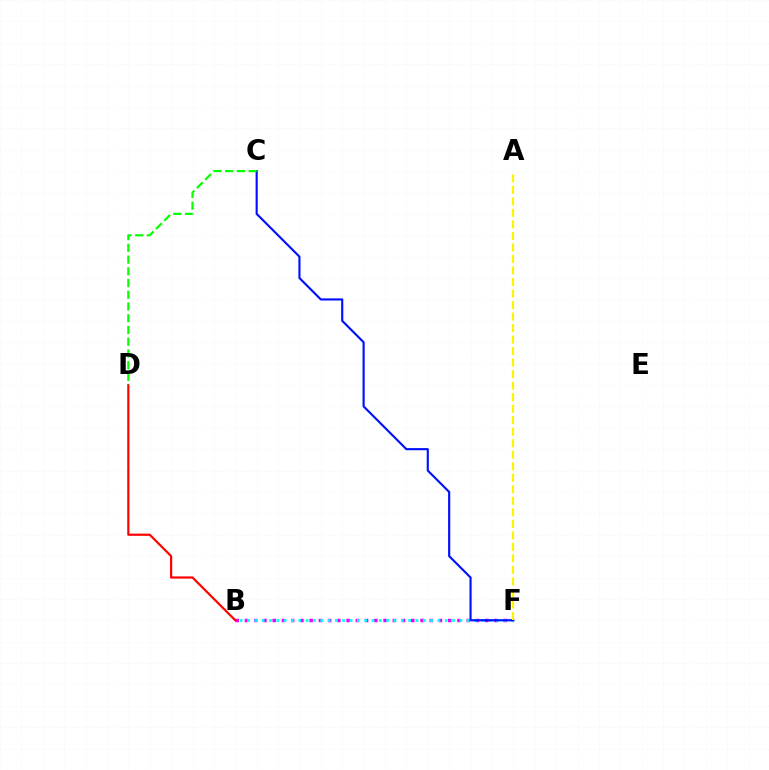{('B', 'F'): [{'color': '#ee00ff', 'line_style': 'dotted', 'thickness': 2.51}, {'color': '#00fff6', 'line_style': 'dotted', 'thickness': 1.99}], ('C', 'F'): [{'color': '#0010ff', 'line_style': 'solid', 'thickness': 1.54}], ('A', 'F'): [{'color': '#fcf500', 'line_style': 'dashed', 'thickness': 1.56}], ('B', 'D'): [{'color': '#ff0000', 'line_style': 'solid', 'thickness': 1.58}], ('C', 'D'): [{'color': '#08ff00', 'line_style': 'dashed', 'thickness': 1.59}]}